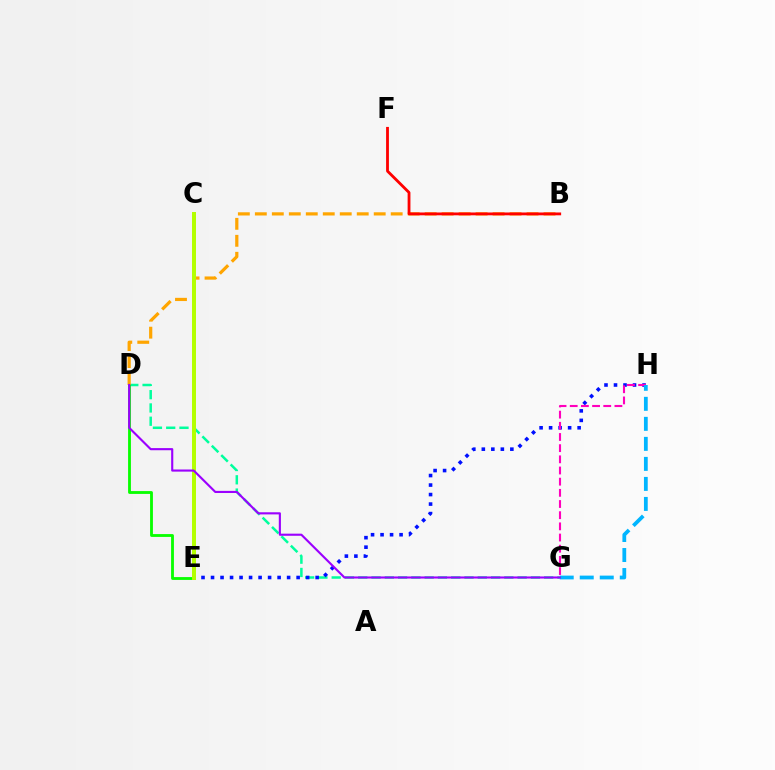{('D', 'G'): [{'color': '#00ff9d', 'line_style': 'dashed', 'thickness': 1.8}, {'color': '#9b00ff', 'line_style': 'solid', 'thickness': 1.53}], ('D', 'E'): [{'color': '#08ff00', 'line_style': 'solid', 'thickness': 2.04}], ('E', 'H'): [{'color': '#0010ff', 'line_style': 'dotted', 'thickness': 2.58}], ('B', 'D'): [{'color': '#ffa500', 'line_style': 'dashed', 'thickness': 2.31}], ('C', 'E'): [{'color': '#b3ff00', 'line_style': 'solid', 'thickness': 2.86}], ('B', 'F'): [{'color': '#ff0000', 'line_style': 'solid', 'thickness': 2.03}], ('G', 'H'): [{'color': '#ff00bd', 'line_style': 'dashed', 'thickness': 1.52}, {'color': '#00b5ff', 'line_style': 'dashed', 'thickness': 2.72}]}